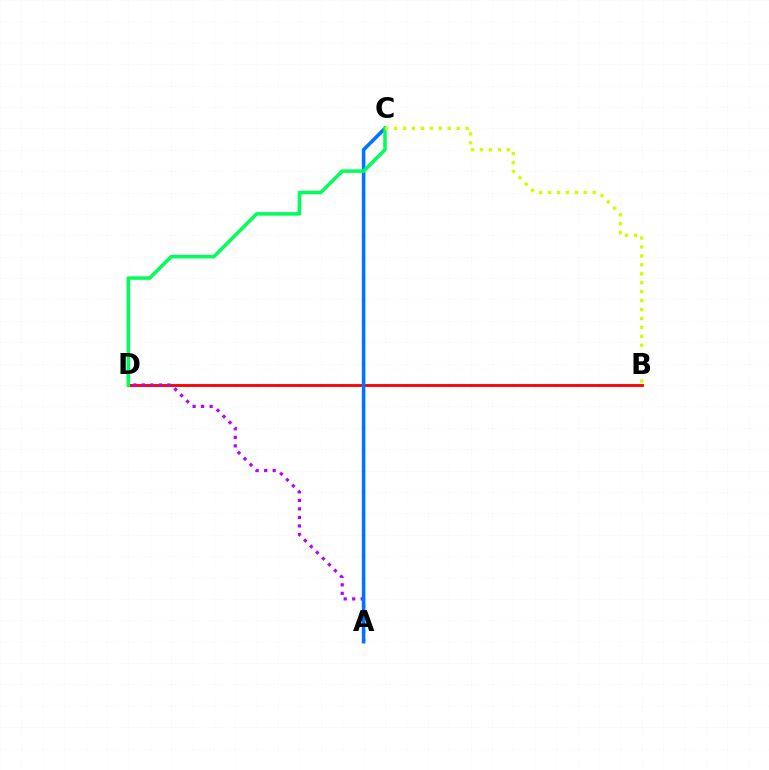{('B', 'D'): [{'color': '#ff0000', 'line_style': 'solid', 'thickness': 2.05}], ('A', 'D'): [{'color': '#b900ff', 'line_style': 'dotted', 'thickness': 2.31}], ('A', 'C'): [{'color': '#0074ff', 'line_style': 'solid', 'thickness': 2.57}], ('C', 'D'): [{'color': '#00ff5c', 'line_style': 'solid', 'thickness': 2.55}], ('B', 'C'): [{'color': '#d1ff00', 'line_style': 'dotted', 'thickness': 2.43}]}